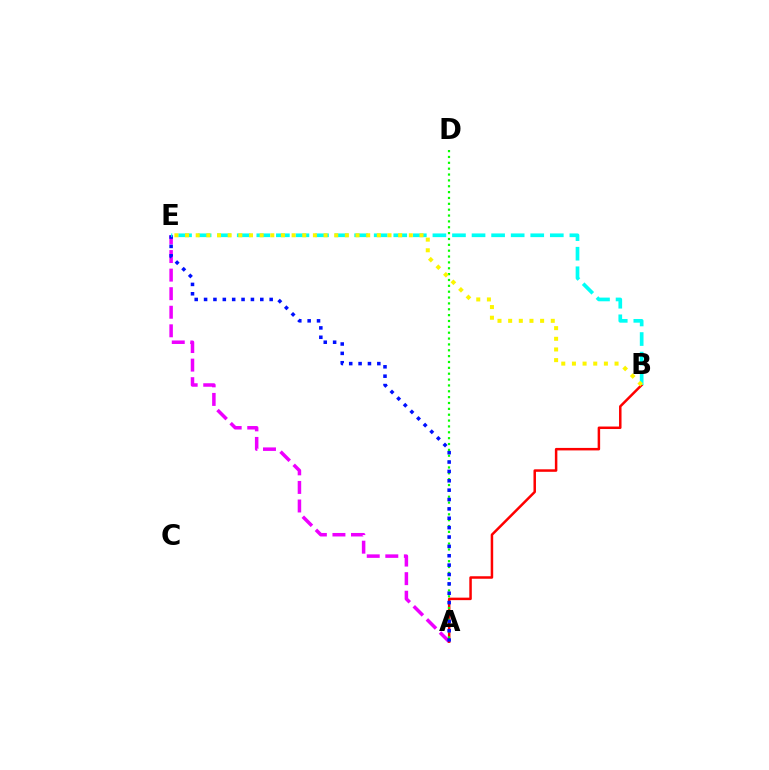{('A', 'E'): [{'color': '#ee00ff', 'line_style': 'dashed', 'thickness': 2.52}, {'color': '#0010ff', 'line_style': 'dotted', 'thickness': 2.55}], ('A', 'B'): [{'color': '#ff0000', 'line_style': 'solid', 'thickness': 1.8}], ('A', 'D'): [{'color': '#08ff00', 'line_style': 'dotted', 'thickness': 1.59}], ('B', 'E'): [{'color': '#00fff6', 'line_style': 'dashed', 'thickness': 2.66}, {'color': '#fcf500', 'line_style': 'dotted', 'thickness': 2.9}]}